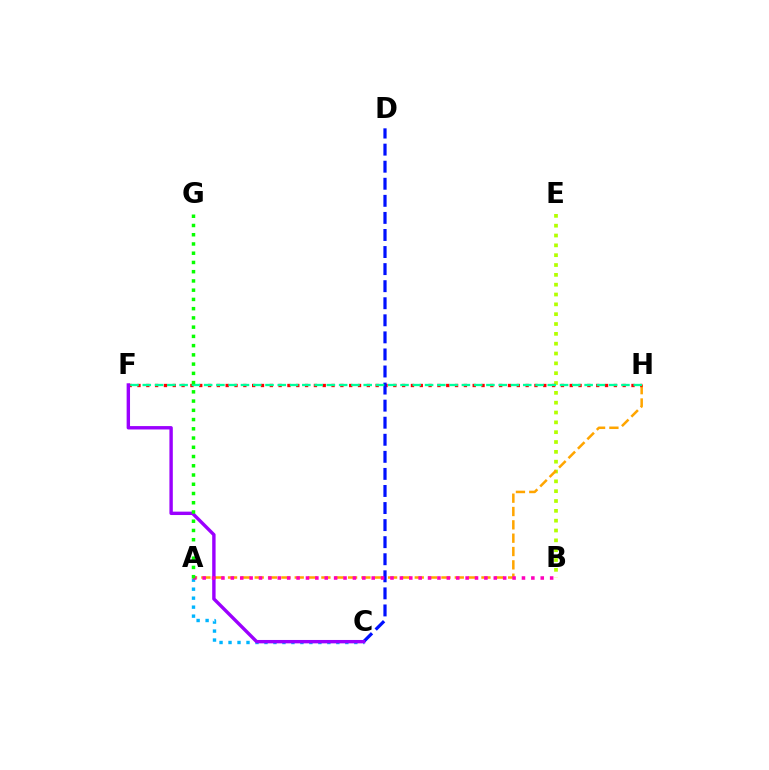{('A', 'C'): [{'color': '#00b5ff', 'line_style': 'dotted', 'thickness': 2.44}], ('B', 'E'): [{'color': '#b3ff00', 'line_style': 'dotted', 'thickness': 2.67}], ('A', 'H'): [{'color': '#ffa500', 'line_style': 'dashed', 'thickness': 1.81}], ('F', 'H'): [{'color': '#ff0000', 'line_style': 'dotted', 'thickness': 2.4}, {'color': '#00ff9d', 'line_style': 'dashed', 'thickness': 1.67}], ('C', 'D'): [{'color': '#0010ff', 'line_style': 'dashed', 'thickness': 2.32}], ('C', 'F'): [{'color': '#9b00ff', 'line_style': 'solid', 'thickness': 2.44}], ('A', 'B'): [{'color': '#ff00bd', 'line_style': 'dotted', 'thickness': 2.55}], ('A', 'G'): [{'color': '#08ff00', 'line_style': 'dotted', 'thickness': 2.51}]}